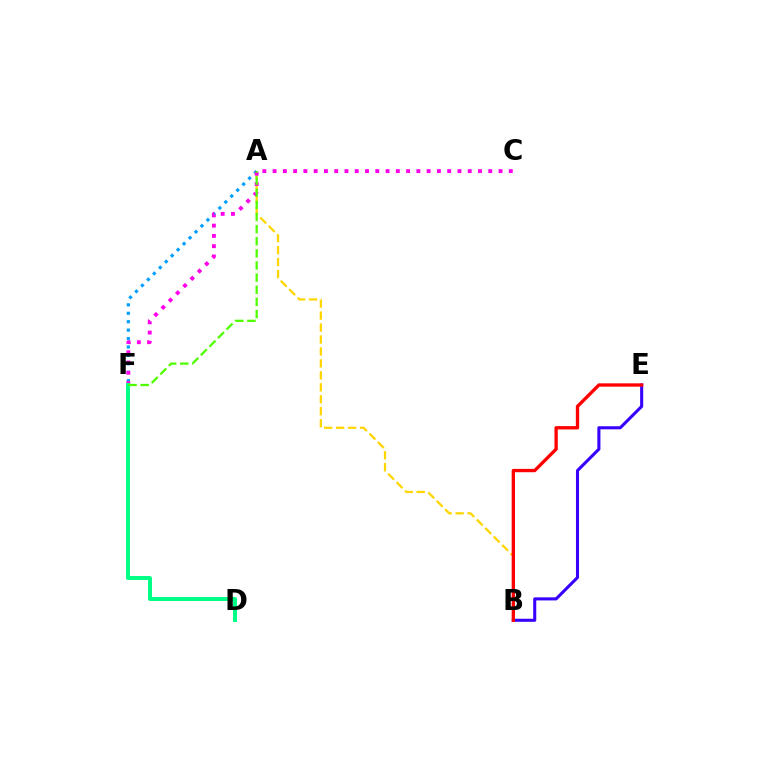{('B', 'E'): [{'color': '#3700ff', 'line_style': 'solid', 'thickness': 2.21}, {'color': '#ff0000', 'line_style': 'solid', 'thickness': 2.39}], ('A', 'B'): [{'color': '#ffd500', 'line_style': 'dashed', 'thickness': 1.62}], ('A', 'F'): [{'color': '#009eff', 'line_style': 'dotted', 'thickness': 2.29}, {'color': '#4fff00', 'line_style': 'dashed', 'thickness': 1.65}], ('C', 'F'): [{'color': '#ff00ed', 'line_style': 'dotted', 'thickness': 2.79}], ('D', 'F'): [{'color': '#00ff86', 'line_style': 'solid', 'thickness': 2.86}]}